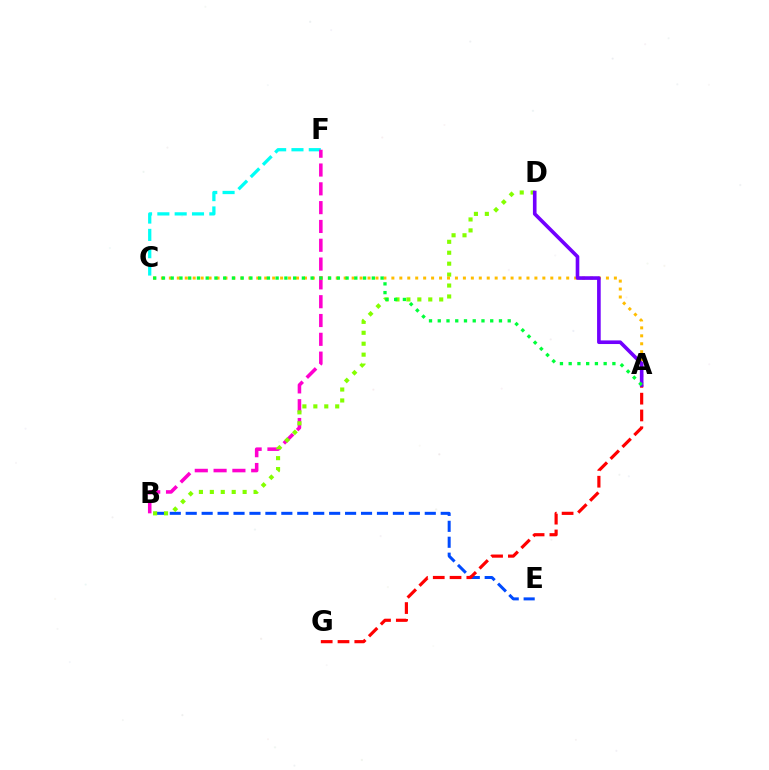{('C', 'F'): [{'color': '#00fff6', 'line_style': 'dashed', 'thickness': 2.35}], ('B', 'E'): [{'color': '#004bff', 'line_style': 'dashed', 'thickness': 2.17}], ('B', 'F'): [{'color': '#ff00cf', 'line_style': 'dashed', 'thickness': 2.56}], ('B', 'D'): [{'color': '#84ff00', 'line_style': 'dotted', 'thickness': 2.97}], ('A', 'G'): [{'color': '#ff0000', 'line_style': 'dashed', 'thickness': 2.28}], ('A', 'C'): [{'color': '#ffbd00', 'line_style': 'dotted', 'thickness': 2.16}, {'color': '#00ff39', 'line_style': 'dotted', 'thickness': 2.38}], ('A', 'D'): [{'color': '#7200ff', 'line_style': 'solid', 'thickness': 2.61}]}